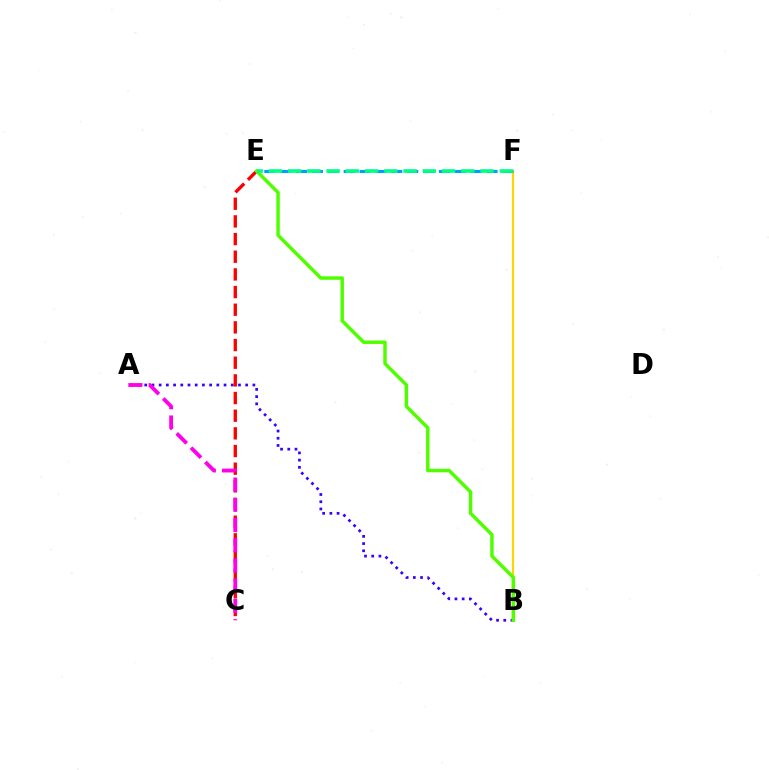{('A', 'B'): [{'color': '#3700ff', 'line_style': 'dotted', 'thickness': 1.96}], ('B', 'F'): [{'color': '#ffd500', 'line_style': 'solid', 'thickness': 1.56}], ('C', 'E'): [{'color': '#ff0000', 'line_style': 'dashed', 'thickness': 2.4}], ('A', 'C'): [{'color': '#ff00ed', 'line_style': 'dashed', 'thickness': 2.75}], ('B', 'E'): [{'color': '#4fff00', 'line_style': 'solid', 'thickness': 2.49}], ('E', 'F'): [{'color': '#009eff', 'line_style': 'dashed', 'thickness': 2.16}, {'color': '#00ff86', 'line_style': 'dashed', 'thickness': 2.61}]}